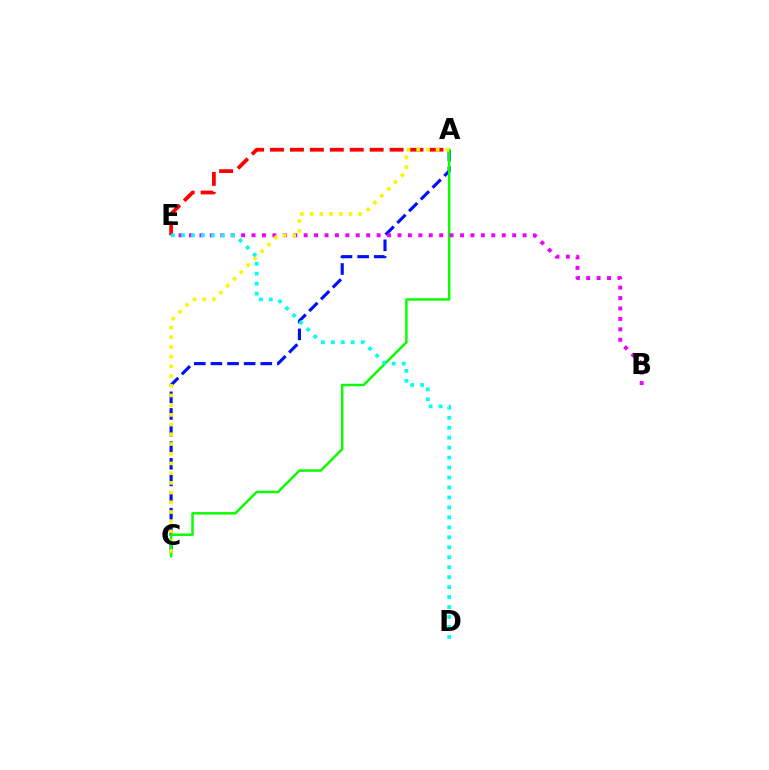{('A', 'C'): [{'color': '#0010ff', 'line_style': 'dashed', 'thickness': 2.26}, {'color': '#08ff00', 'line_style': 'solid', 'thickness': 1.78}, {'color': '#fcf500', 'line_style': 'dotted', 'thickness': 2.64}], ('A', 'E'): [{'color': '#ff0000', 'line_style': 'dashed', 'thickness': 2.71}], ('B', 'E'): [{'color': '#ee00ff', 'line_style': 'dotted', 'thickness': 2.83}], ('D', 'E'): [{'color': '#00fff6', 'line_style': 'dotted', 'thickness': 2.71}]}